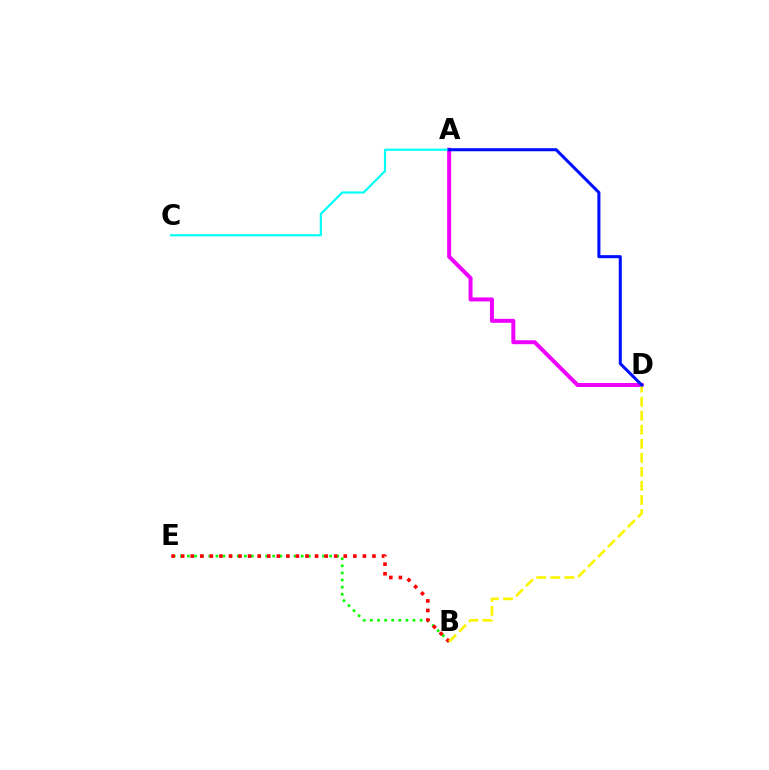{('A', 'D'): [{'color': '#ee00ff', 'line_style': 'solid', 'thickness': 2.87}, {'color': '#0010ff', 'line_style': 'solid', 'thickness': 2.2}], ('B', 'E'): [{'color': '#08ff00', 'line_style': 'dotted', 'thickness': 1.93}, {'color': '#ff0000', 'line_style': 'dotted', 'thickness': 2.6}], ('A', 'C'): [{'color': '#00fff6', 'line_style': 'solid', 'thickness': 1.57}], ('B', 'D'): [{'color': '#fcf500', 'line_style': 'dashed', 'thickness': 1.91}]}